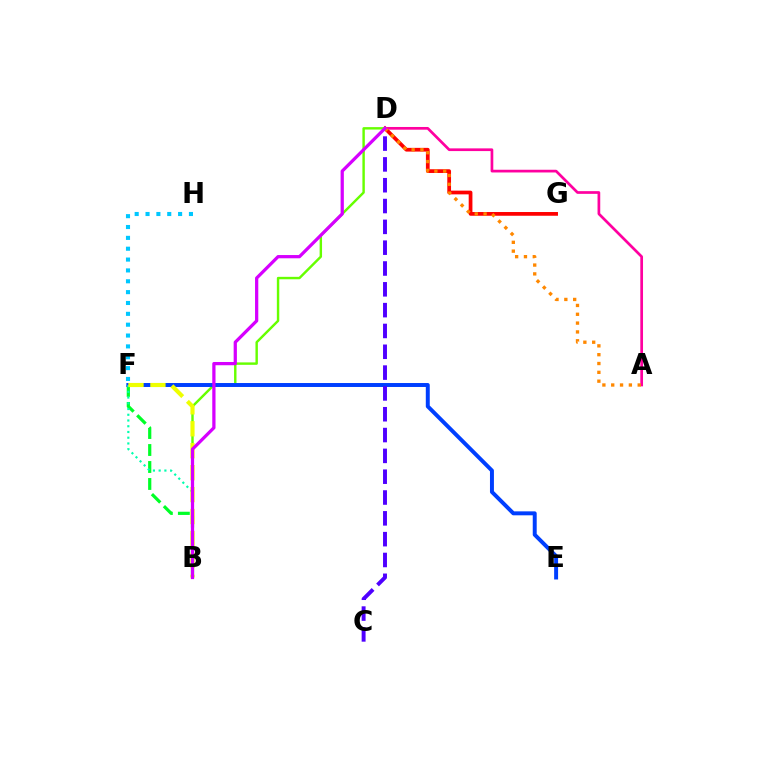{('D', 'G'): [{'color': '#ff0000', 'line_style': 'solid', 'thickness': 2.69}], ('B', 'F'): [{'color': '#00ff27', 'line_style': 'dashed', 'thickness': 2.31}, {'color': '#00ffaf', 'line_style': 'dotted', 'thickness': 1.56}, {'color': '#eeff00', 'line_style': 'dashed', 'thickness': 2.98}], ('A', 'D'): [{'color': '#ff00a0', 'line_style': 'solid', 'thickness': 1.95}, {'color': '#ff8800', 'line_style': 'dotted', 'thickness': 2.4}], ('F', 'H'): [{'color': '#00c7ff', 'line_style': 'dotted', 'thickness': 2.95}], ('B', 'D'): [{'color': '#66ff00', 'line_style': 'solid', 'thickness': 1.75}, {'color': '#d600ff', 'line_style': 'solid', 'thickness': 2.34}], ('E', 'F'): [{'color': '#003fff', 'line_style': 'solid', 'thickness': 2.85}], ('C', 'D'): [{'color': '#4f00ff', 'line_style': 'dashed', 'thickness': 2.83}]}